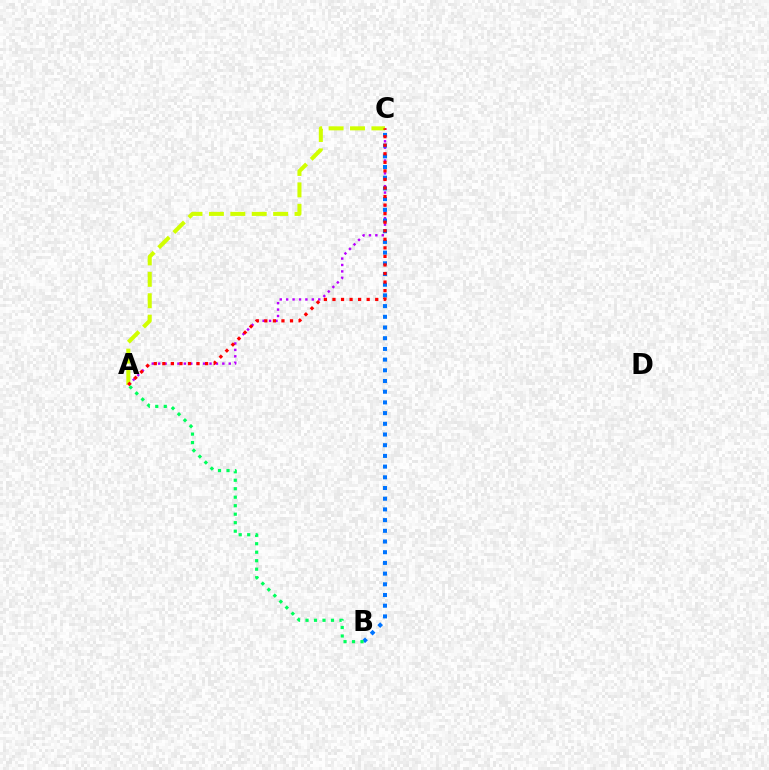{('A', 'C'): [{'color': '#b900ff', 'line_style': 'dotted', 'thickness': 1.74}, {'color': '#d1ff00', 'line_style': 'dashed', 'thickness': 2.91}, {'color': '#ff0000', 'line_style': 'dotted', 'thickness': 2.32}], ('B', 'C'): [{'color': '#0074ff', 'line_style': 'dotted', 'thickness': 2.91}], ('A', 'B'): [{'color': '#00ff5c', 'line_style': 'dotted', 'thickness': 2.31}]}